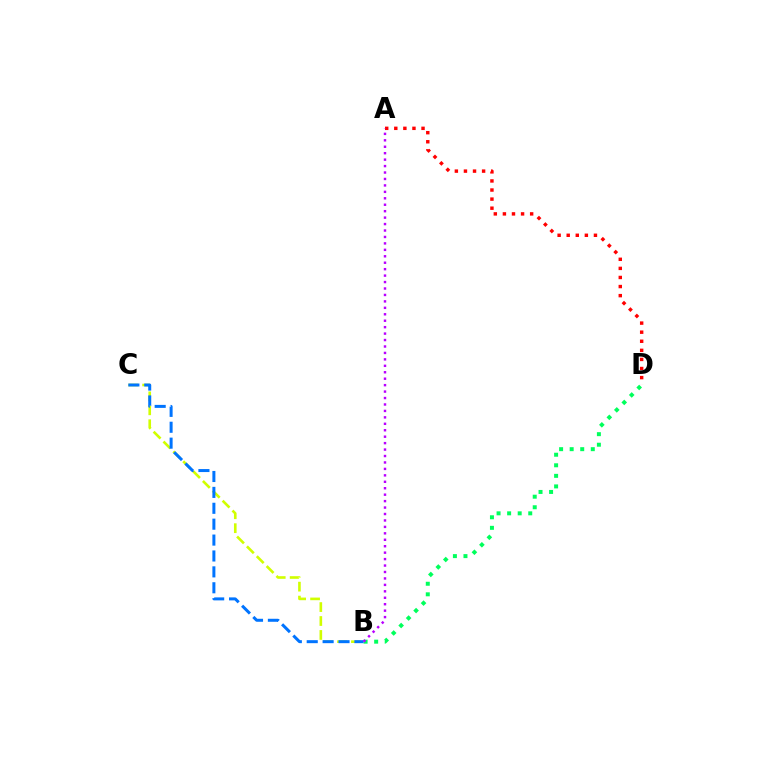{('A', 'D'): [{'color': '#ff0000', 'line_style': 'dotted', 'thickness': 2.47}], ('B', 'D'): [{'color': '#00ff5c', 'line_style': 'dotted', 'thickness': 2.87}], ('B', 'C'): [{'color': '#d1ff00', 'line_style': 'dashed', 'thickness': 1.89}, {'color': '#0074ff', 'line_style': 'dashed', 'thickness': 2.16}], ('A', 'B'): [{'color': '#b900ff', 'line_style': 'dotted', 'thickness': 1.75}]}